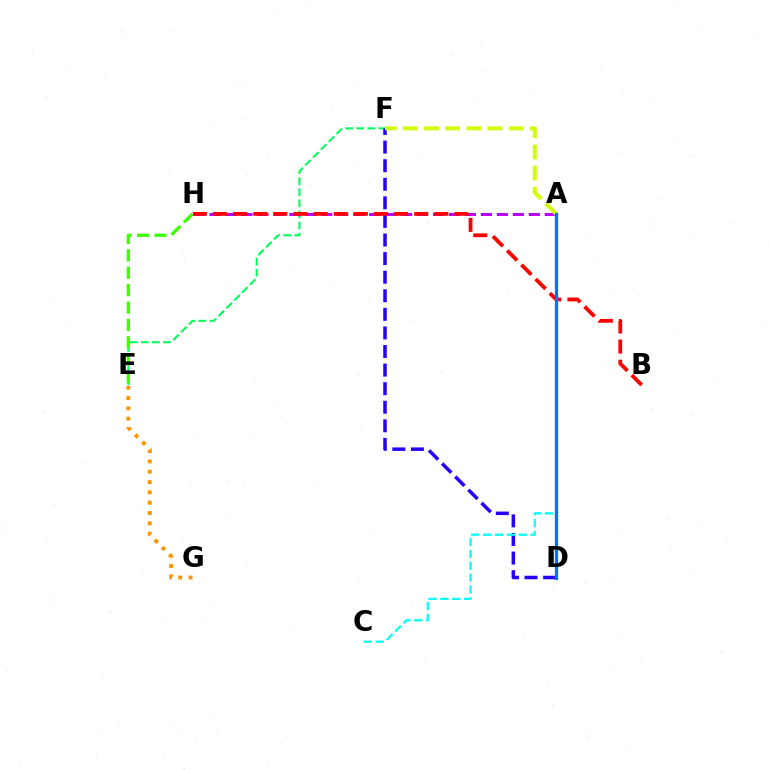{('E', 'F'): [{'color': '#00ff5c', 'line_style': 'dashed', 'thickness': 1.5}], ('D', 'F'): [{'color': '#2500ff', 'line_style': 'dashed', 'thickness': 2.52}], ('E', 'H'): [{'color': '#3dff00', 'line_style': 'dashed', 'thickness': 2.36}], ('A', 'C'): [{'color': '#00fff6', 'line_style': 'dashed', 'thickness': 1.61}], ('E', 'G'): [{'color': '#ff9400', 'line_style': 'dotted', 'thickness': 2.8}], ('A', 'H'): [{'color': '#b900ff', 'line_style': 'dashed', 'thickness': 2.17}], ('B', 'H'): [{'color': '#ff0000', 'line_style': 'dashed', 'thickness': 2.73}], ('A', 'D'): [{'color': '#ff00ac', 'line_style': 'dashed', 'thickness': 2.01}, {'color': '#0074ff', 'line_style': 'solid', 'thickness': 2.35}], ('A', 'F'): [{'color': '#d1ff00', 'line_style': 'dashed', 'thickness': 2.87}]}